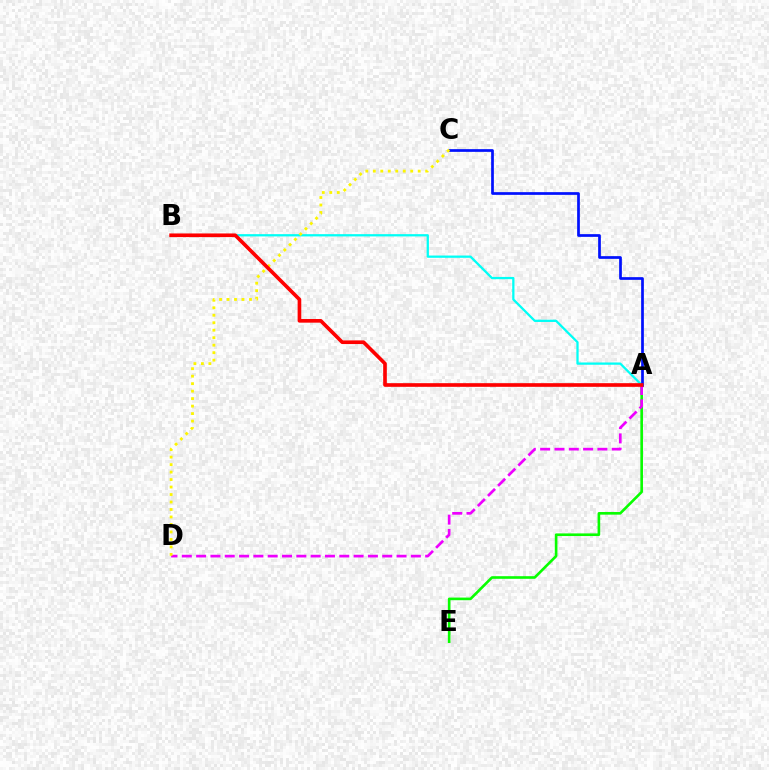{('A', 'B'): [{'color': '#00fff6', 'line_style': 'solid', 'thickness': 1.63}, {'color': '#ff0000', 'line_style': 'solid', 'thickness': 2.63}], ('A', 'E'): [{'color': '#08ff00', 'line_style': 'solid', 'thickness': 1.89}], ('A', 'C'): [{'color': '#0010ff', 'line_style': 'solid', 'thickness': 1.95}], ('A', 'D'): [{'color': '#ee00ff', 'line_style': 'dashed', 'thickness': 1.94}], ('C', 'D'): [{'color': '#fcf500', 'line_style': 'dotted', 'thickness': 2.03}]}